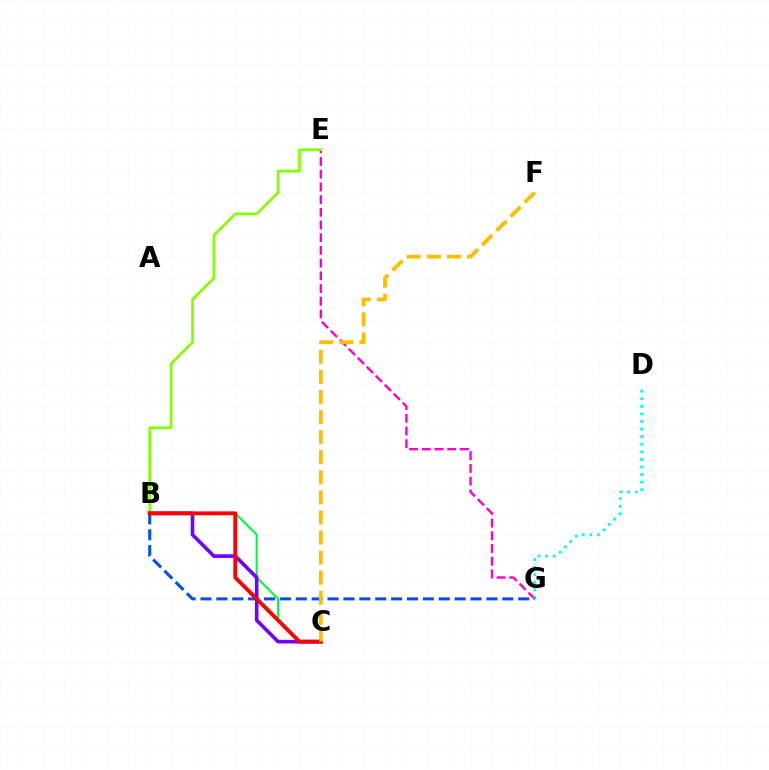{('E', 'G'): [{'color': '#ff00cf', 'line_style': 'dashed', 'thickness': 1.73}], ('B', 'E'): [{'color': '#84ff00', 'line_style': 'solid', 'thickness': 1.95}], ('B', 'C'): [{'color': '#00ff39', 'line_style': 'solid', 'thickness': 1.52}, {'color': '#7200ff', 'line_style': 'solid', 'thickness': 2.62}, {'color': '#ff0000', 'line_style': 'solid', 'thickness': 2.8}], ('D', 'G'): [{'color': '#00fff6', 'line_style': 'dotted', 'thickness': 2.06}], ('B', 'G'): [{'color': '#004bff', 'line_style': 'dashed', 'thickness': 2.16}], ('C', 'F'): [{'color': '#ffbd00', 'line_style': 'dashed', 'thickness': 2.73}]}